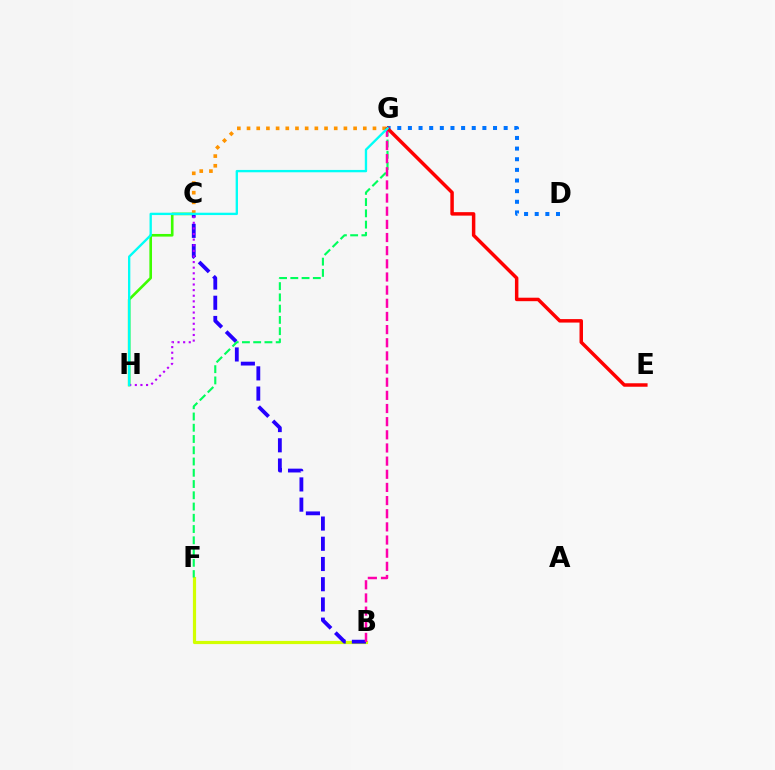{('B', 'F'): [{'color': '#d1ff00', 'line_style': 'solid', 'thickness': 2.29}], ('C', 'H'): [{'color': '#3dff00', 'line_style': 'solid', 'thickness': 1.9}, {'color': '#b900ff', 'line_style': 'dotted', 'thickness': 1.52}], ('B', 'C'): [{'color': '#2500ff', 'line_style': 'dashed', 'thickness': 2.75}], ('C', 'G'): [{'color': '#ff9400', 'line_style': 'dotted', 'thickness': 2.63}], ('D', 'G'): [{'color': '#0074ff', 'line_style': 'dotted', 'thickness': 2.89}], ('F', 'G'): [{'color': '#00ff5c', 'line_style': 'dashed', 'thickness': 1.53}], ('B', 'G'): [{'color': '#ff00ac', 'line_style': 'dashed', 'thickness': 1.79}], ('E', 'G'): [{'color': '#ff0000', 'line_style': 'solid', 'thickness': 2.5}], ('G', 'H'): [{'color': '#00fff6', 'line_style': 'solid', 'thickness': 1.68}]}